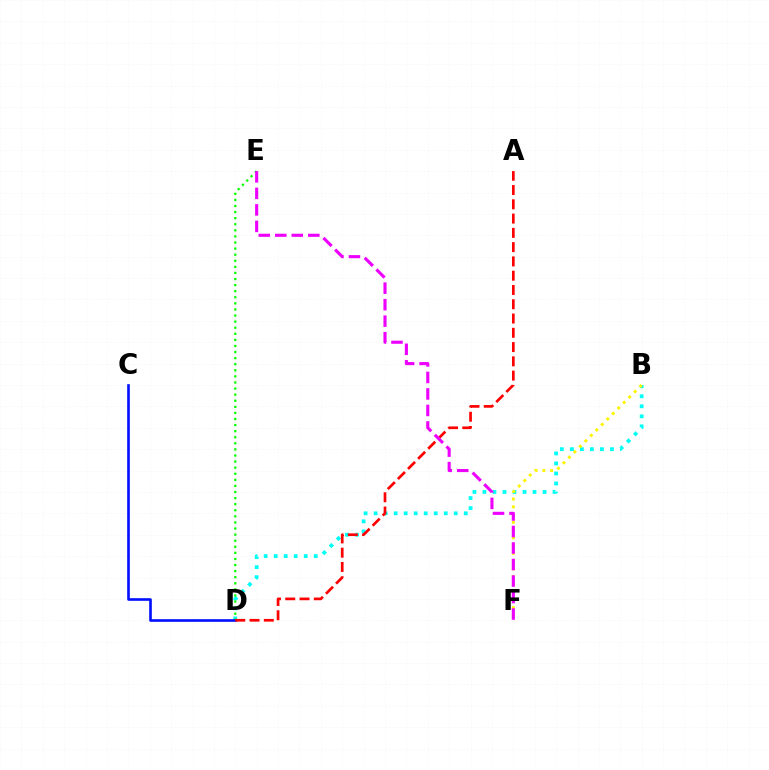{('B', 'D'): [{'color': '#00fff6', 'line_style': 'dotted', 'thickness': 2.72}], ('D', 'E'): [{'color': '#08ff00', 'line_style': 'dotted', 'thickness': 1.65}], ('C', 'D'): [{'color': '#0010ff', 'line_style': 'solid', 'thickness': 1.9}], ('B', 'F'): [{'color': '#fcf500', 'line_style': 'dotted', 'thickness': 2.11}], ('A', 'D'): [{'color': '#ff0000', 'line_style': 'dashed', 'thickness': 1.94}], ('E', 'F'): [{'color': '#ee00ff', 'line_style': 'dashed', 'thickness': 2.24}]}